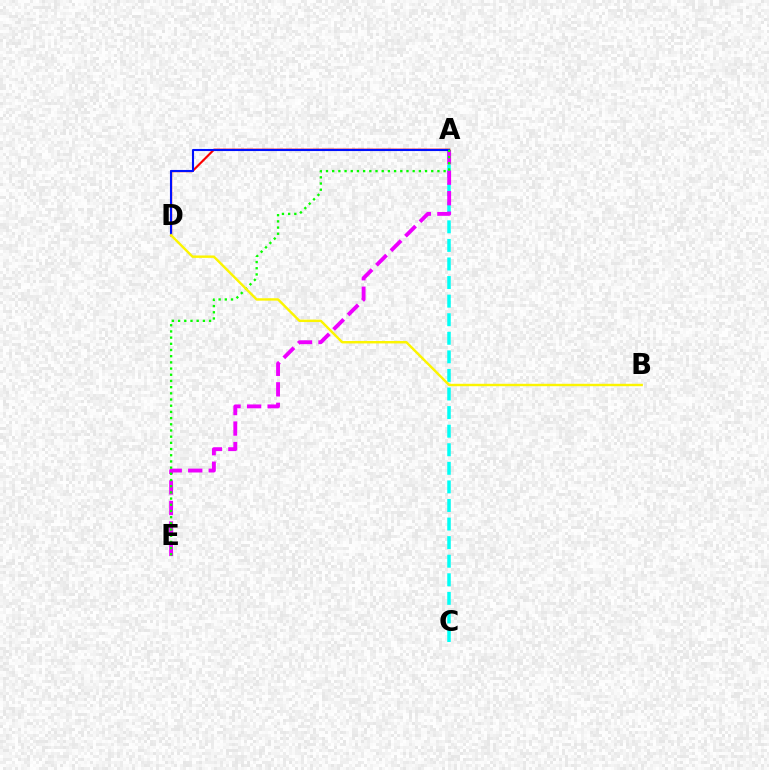{('A', 'C'): [{'color': '#00fff6', 'line_style': 'dashed', 'thickness': 2.52}], ('A', 'E'): [{'color': '#ee00ff', 'line_style': 'dashed', 'thickness': 2.79}, {'color': '#08ff00', 'line_style': 'dotted', 'thickness': 1.68}], ('A', 'D'): [{'color': '#ff0000', 'line_style': 'solid', 'thickness': 1.55}, {'color': '#0010ff', 'line_style': 'solid', 'thickness': 1.51}], ('B', 'D'): [{'color': '#fcf500', 'line_style': 'solid', 'thickness': 1.74}]}